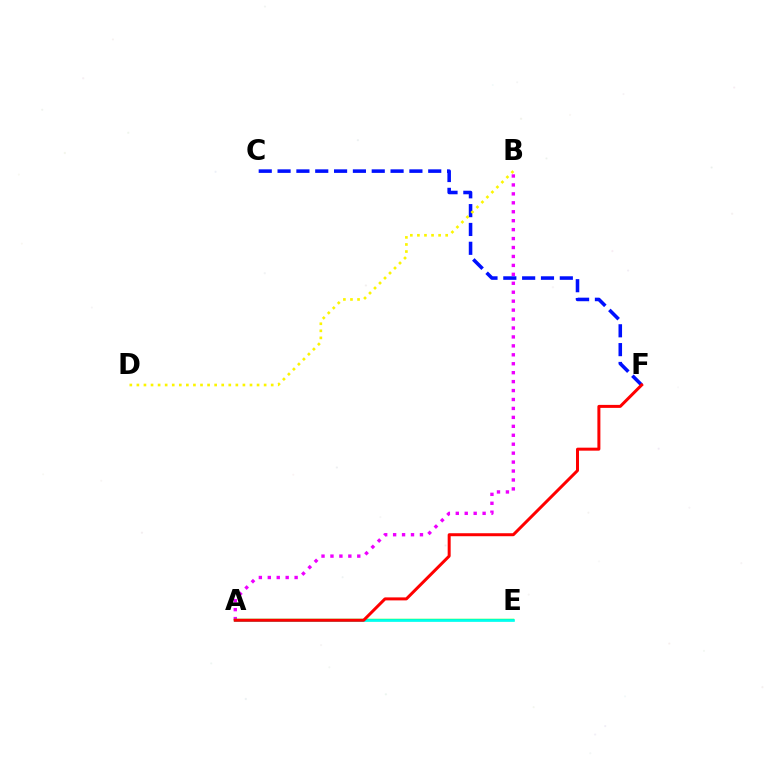{('A', 'B'): [{'color': '#ee00ff', 'line_style': 'dotted', 'thickness': 2.43}], ('C', 'F'): [{'color': '#0010ff', 'line_style': 'dashed', 'thickness': 2.56}], ('A', 'E'): [{'color': '#08ff00', 'line_style': 'solid', 'thickness': 1.73}, {'color': '#00fff6', 'line_style': 'solid', 'thickness': 1.89}], ('B', 'D'): [{'color': '#fcf500', 'line_style': 'dotted', 'thickness': 1.92}], ('A', 'F'): [{'color': '#ff0000', 'line_style': 'solid', 'thickness': 2.16}]}